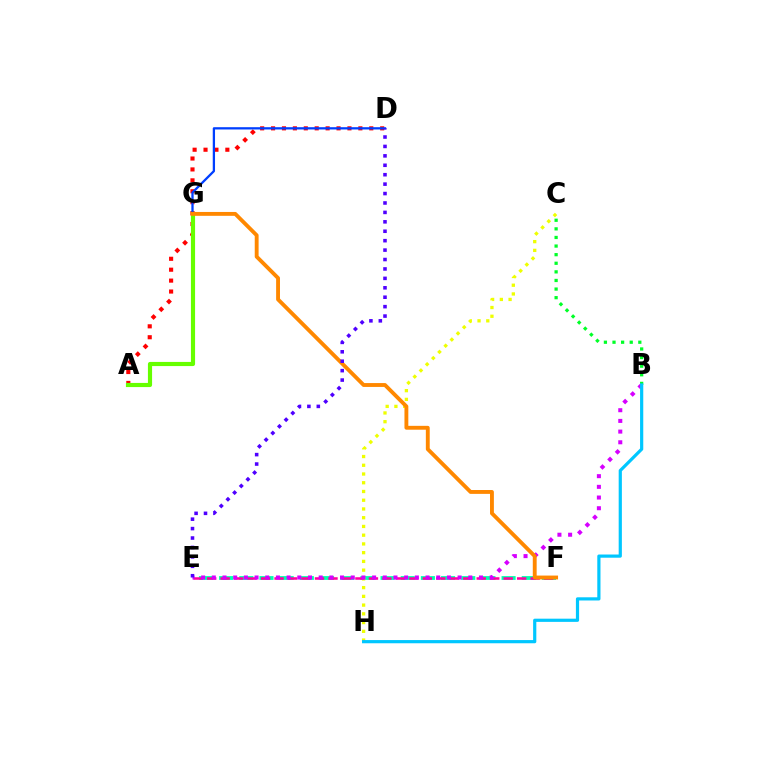{('B', 'C'): [{'color': '#00ff27', 'line_style': 'dotted', 'thickness': 2.34}], ('E', 'F'): [{'color': '#00ffaf', 'line_style': 'dashed', 'thickness': 2.74}, {'color': '#ff00a0', 'line_style': 'dashed', 'thickness': 1.83}], ('C', 'H'): [{'color': '#eeff00', 'line_style': 'dotted', 'thickness': 2.37}], ('A', 'D'): [{'color': '#ff0000', 'line_style': 'dotted', 'thickness': 2.97}], ('D', 'G'): [{'color': '#003fff', 'line_style': 'solid', 'thickness': 1.64}], ('A', 'G'): [{'color': '#66ff00', 'line_style': 'solid', 'thickness': 2.99}], ('B', 'E'): [{'color': '#d600ff', 'line_style': 'dotted', 'thickness': 2.9}], ('B', 'H'): [{'color': '#00c7ff', 'line_style': 'solid', 'thickness': 2.3}], ('F', 'G'): [{'color': '#ff8800', 'line_style': 'solid', 'thickness': 2.78}], ('D', 'E'): [{'color': '#4f00ff', 'line_style': 'dotted', 'thickness': 2.56}]}